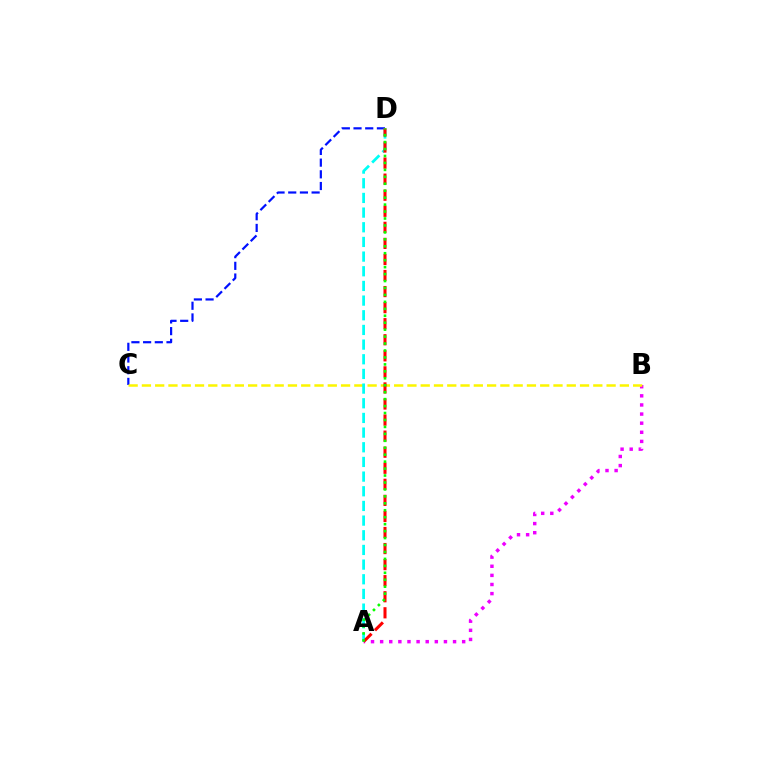{('C', 'D'): [{'color': '#0010ff', 'line_style': 'dashed', 'thickness': 1.59}], ('A', 'B'): [{'color': '#ee00ff', 'line_style': 'dotted', 'thickness': 2.48}], ('B', 'C'): [{'color': '#fcf500', 'line_style': 'dashed', 'thickness': 1.8}], ('A', 'D'): [{'color': '#00fff6', 'line_style': 'dashed', 'thickness': 1.99}, {'color': '#ff0000', 'line_style': 'dashed', 'thickness': 2.18}, {'color': '#08ff00', 'line_style': 'dotted', 'thickness': 1.89}]}